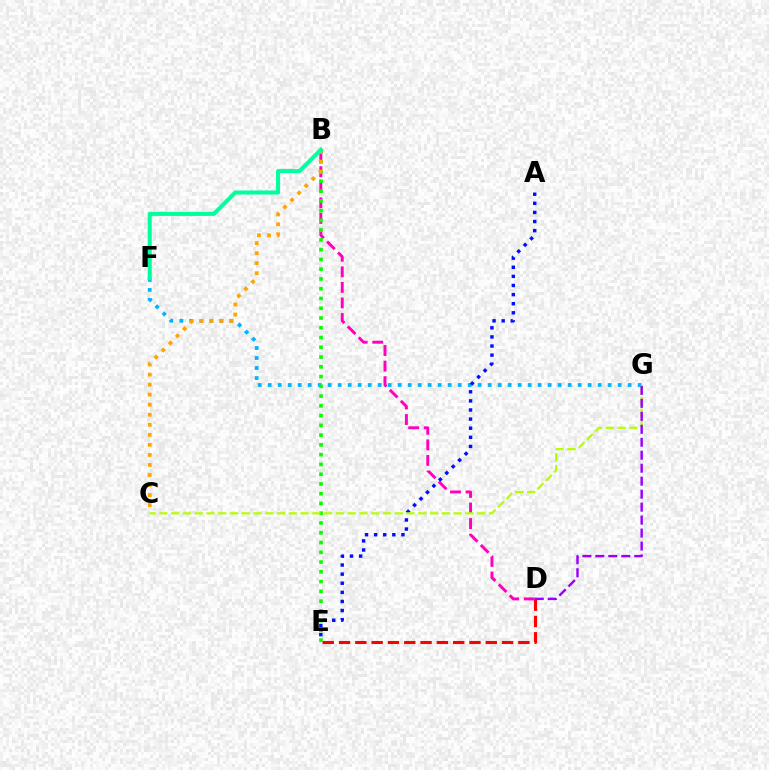{('D', 'E'): [{'color': '#ff0000', 'line_style': 'dashed', 'thickness': 2.21}], ('B', 'D'): [{'color': '#ff00bd', 'line_style': 'dashed', 'thickness': 2.12}], ('F', 'G'): [{'color': '#00b5ff', 'line_style': 'dotted', 'thickness': 2.72}], ('B', 'E'): [{'color': '#08ff00', 'line_style': 'dotted', 'thickness': 2.65}], ('A', 'E'): [{'color': '#0010ff', 'line_style': 'dotted', 'thickness': 2.47}], ('B', 'C'): [{'color': '#ffa500', 'line_style': 'dotted', 'thickness': 2.73}], ('C', 'G'): [{'color': '#b3ff00', 'line_style': 'dashed', 'thickness': 1.6}], ('D', 'G'): [{'color': '#9b00ff', 'line_style': 'dashed', 'thickness': 1.76}], ('B', 'F'): [{'color': '#00ff9d', 'line_style': 'solid', 'thickness': 2.92}]}